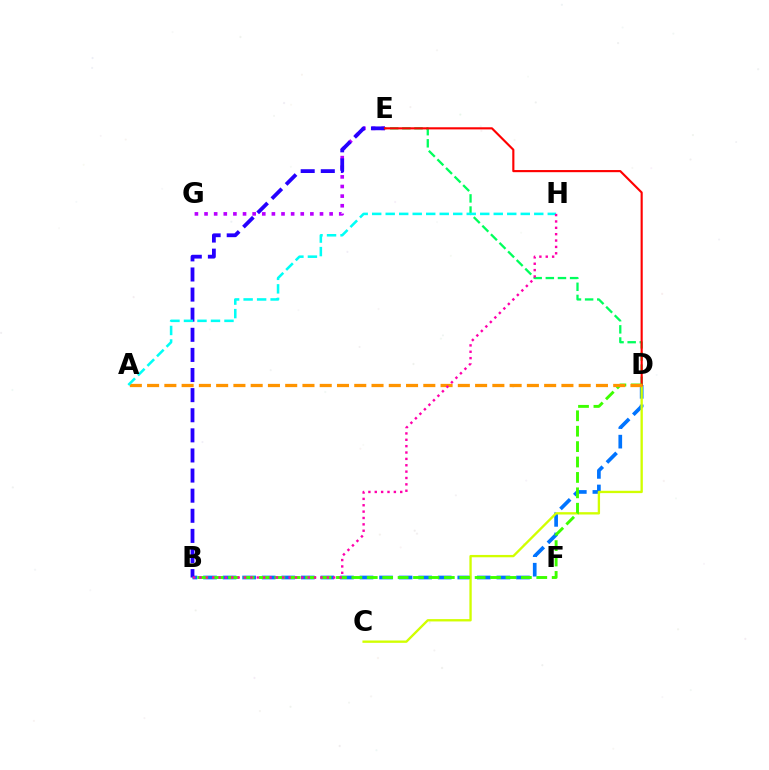{('B', 'D'): [{'color': '#0074ff', 'line_style': 'dashed', 'thickness': 2.66}, {'color': '#3dff00', 'line_style': 'dashed', 'thickness': 2.09}], ('C', 'D'): [{'color': '#d1ff00', 'line_style': 'solid', 'thickness': 1.68}], ('D', 'E'): [{'color': '#00ff5c', 'line_style': 'dashed', 'thickness': 1.65}, {'color': '#ff0000', 'line_style': 'solid', 'thickness': 1.54}], ('E', 'G'): [{'color': '#b900ff', 'line_style': 'dotted', 'thickness': 2.61}], ('B', 'E'): [{'color': '#2500ff', 'line_style': 'dashed', 'thickness': 2.73}], ('A', 'D'): [{'color': '#ff9400', 'line_style': 'dashed', 'thickness': 2.35}], ('A', 'H'): [{'color': '#00fff6', 'line_style': 'dashed', 'thickness': 1.83}], ('B', 'H'): [{'color': '#ff00ac', 'line_style': 'dotted', 'thickness': 1.73}]}